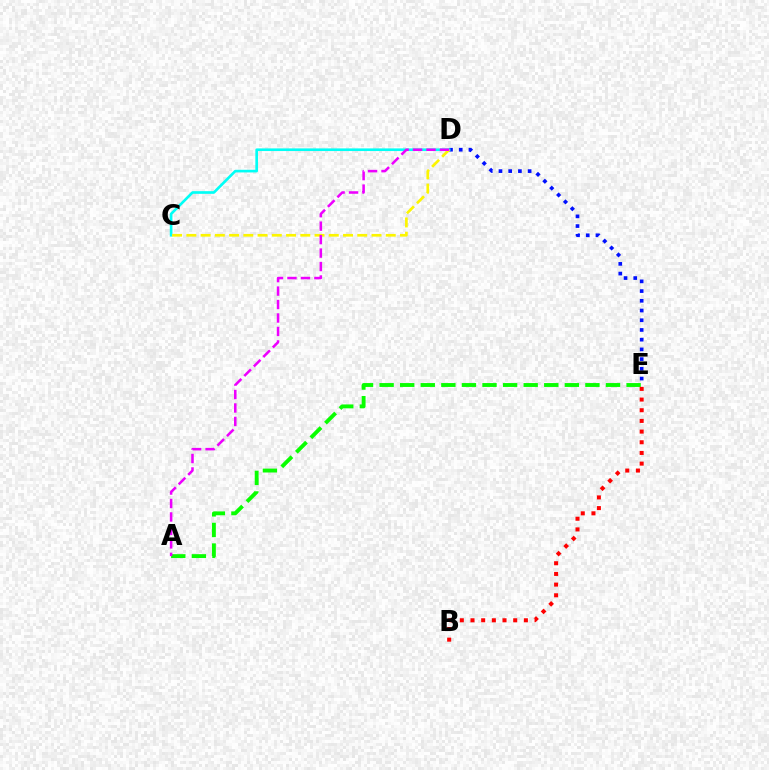{('A', 'E'): [{'color': '#08ff00', 'line_style': 'dashed', 'thickness': 2.8}], ('D', 'E'): [{'color': '#0010ff', 'line_style': 'dotted', 'thickness': 2.64}], ('B', 'E'): [{'color': '#ff0000', 'line_style': 'dotted', 'thickness': 2.9}], ('C', 'D'): [{'color': '#00fff6', 'line_style': 'solid', 'thickness': 1.91}, {'color': '#fcf500', 'line_style': 'dashed', 'thickness': 1.93}], ('A', 'D'): [{'color': '#ee00ff', 'line_style': 'dashed', 'thickness': 1.83}]}